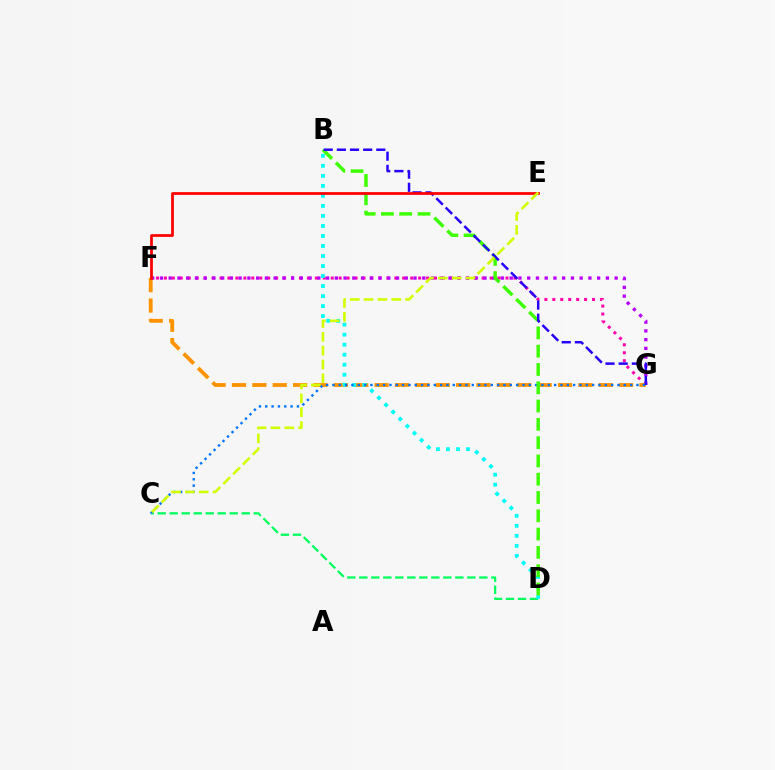{('F', 'G'): [{'color': '#ff00ac', 'line_style': 'dotted', 'thickness': 2.16}, {'color': '#b900ff', 'line_style': 'dotted', 'thickness': 2.38}, {'color': '#ff9400', 'line_style': 'dashed', 'thickness': 2.77}], ('C', 'D'): [{'color': '#00ff5c', 'line_style': 'dashed', 'thickness': 1.63}], ('B', 'D'): [{'color': '#00fff6', 'line_style': 'dotted', 'thickness': 2.72}, {'color': '#3dff00', 'line_style': 'dashed', 'thickness': 2.48}], ('C', 'G'): [{'color': '#0074ff', 'line_style': 'dotted', 'thickness': 1.72}], ('B', 'G'): [{'color': '#2500ff', 'line_style': 'dashed', 'thickness': 1.79}], ('E', 'F'): [{'color': '#ff0000', 'line_style': 'solid', 'thickness': 1.98}], ('C', 'E'): [{'color': '#d1ff00', 'line_style': 'dashed', 'thickness': 1.88}]}